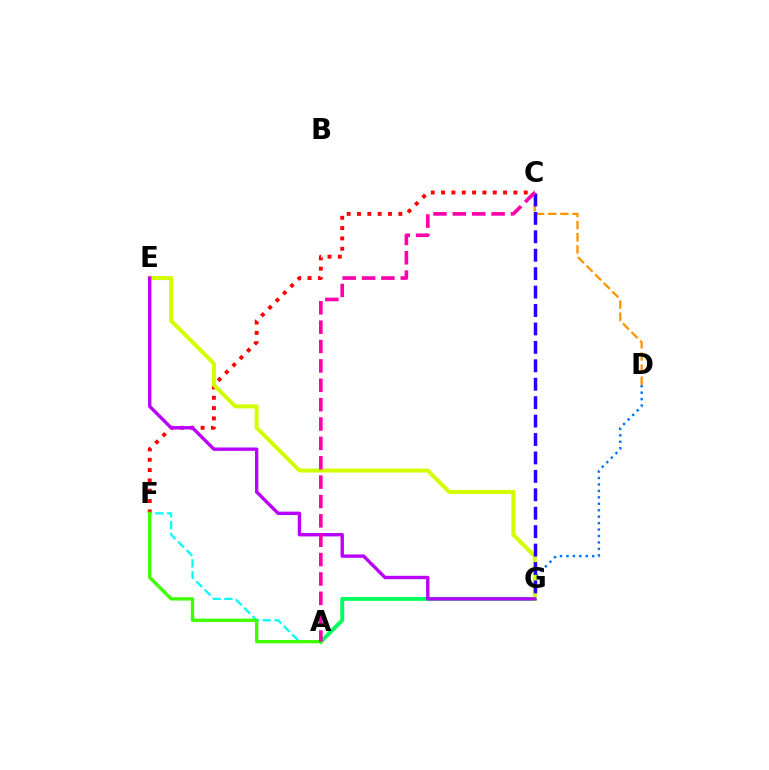{('A', 'G'): [{'color': '#00ff5c', 'line_style': 'solid', 'thickness': 2.82}], ('C', 'F'): [{'color': '#ff0000', 'line_style': 'dotted', 'thickness': 2.81}], ('C', 'D'): [{'color': '#ff9400', 'line_style': 'dashed', 'thickness': 1.65}], ('A', 'F'): [{'color': '#00fff6', 'line_style': 'dashed', 'thickness': 1.6}, {'color': '#3dff00', 'line_style': 'solid', 'thickness': 2.39}], ('D', 'G'): [{'color': '#0074ff', 'line_style': 'dotted', 'thickness': 1.75}], ('E', 'G'): [{'color': '#d1ff00', 'line_style': 'solid', 'thickness': 2.88}, {'color': '#b900ff', 'line_style': 'solid', 'thickness': 2.43}], ('C', 'G'): [{'color': '#2500ff', 'line_style': 'dashed', 'thickness': 2.5}], ('A', 'C'): [{'color': '#ff00ac', 'line_style': 'dashed', 'thickness': 2.63}]}